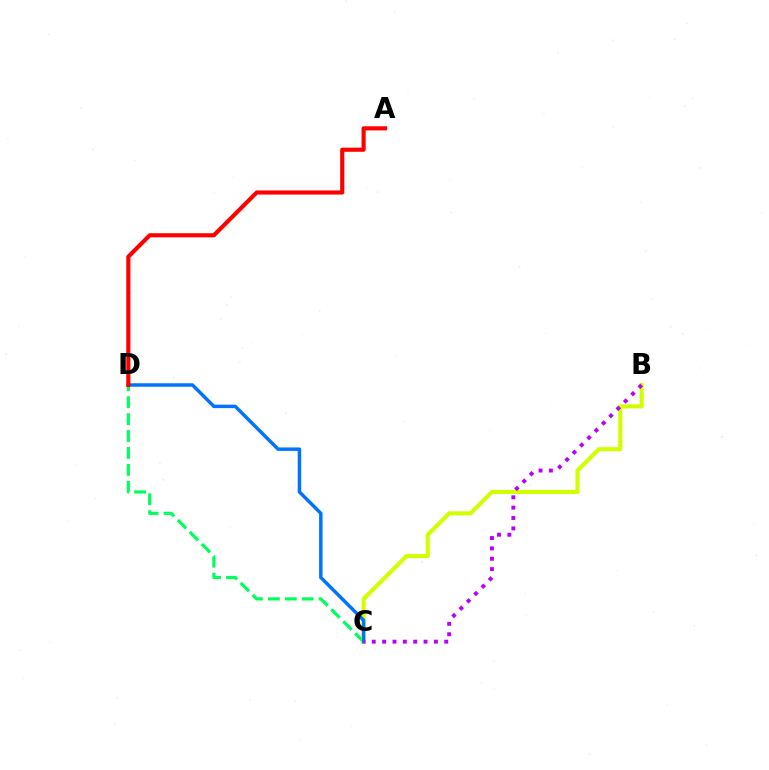{('C', 'D'): [{'color': '#00ff5c', 'line_style': 'dashed', 'thickness': 2.3}, {'color': '#0074ff', 'line_style': 'solid', 'thickness': 2.49}], ('B', 'C'): [{'color': '#d1ff00', 'line_style': 'solid', 'thickness': 2.96}, {'color': '#b900ff', 'line_style': 'dotted', 'thickness': 2.81}], ('A', 'D'): [{'color': '#ff0000', 'line_style': 'solid', 'thickness': 2.97}]}